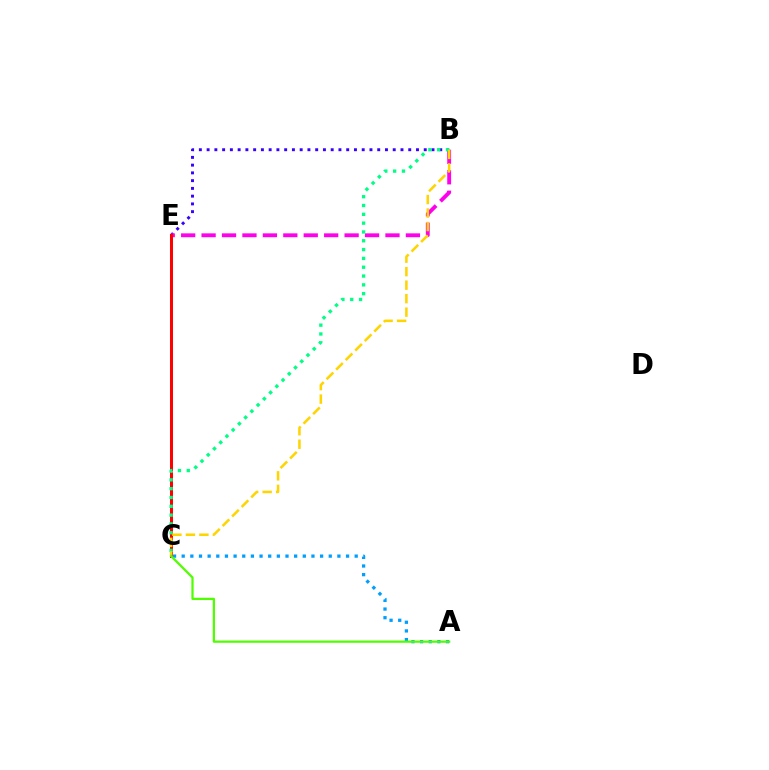{('A', 'C'): [{'color': '#009eff', 'line_style': 'dotted', 'thickness': 2.35}, {'color': '#4fff00', 'line_style': 'solid', 'thickness': 1.61}], ('B', 'E'): [{'color': '#3700ff', 'line_style': 'dotted', 'thickness': 2.11}, {'color': '#ff00ed', 'line_style': 'dashed', 'thickness': 2.78}], ('C', 'E'): [{'color': '#ff0000', 'line_style': 'solid', 'thickness': 2.17}], ('B', 'C'): [{'color': '#00ff86', 'line_style': 'dotted', 'thickness': 2.4}, {'color': '#ffd500', 'line_style': 'dashed', 'thickness': 1.83}]}